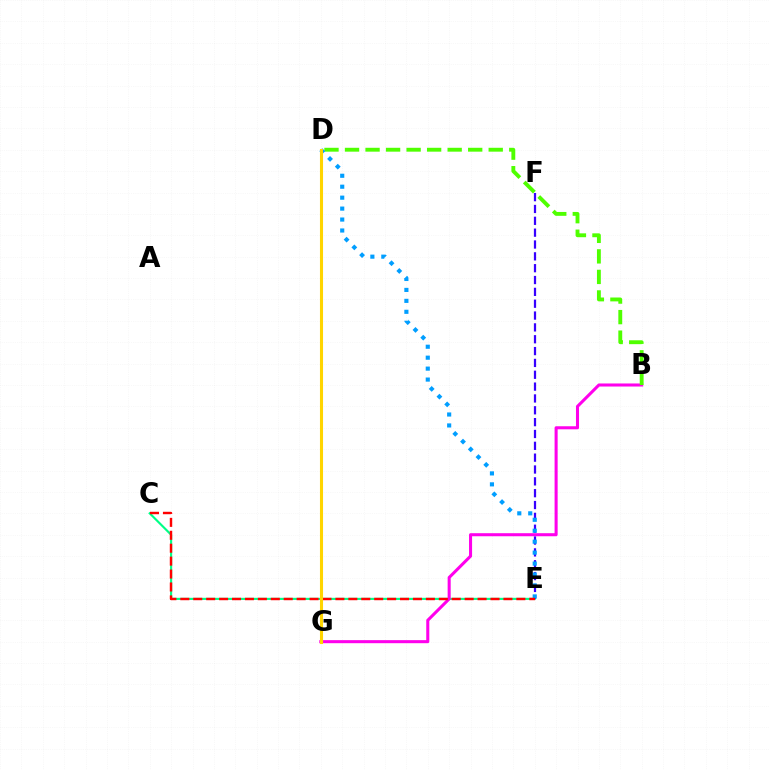{('C', 'E'): [{'color': '#00ff86', 'line_style': 'solid', 'thickness': 1.54}, {'color': '#ff0000', 'line_style': 'dashed', 'thickness': 1.76}], ('B', 'G'): [{'color': '#ff00ed', 'line_style': 'solid', 'thickness': 2.2}], ('B', 'D'): [{'color': '#4fff00', 'line_style': 'dashed', 'thickness': 2.79}], ('E', 'F'): [{'color': '#3700ff', 'line_style': 'dashed', 'thickness': 1.61}], ('D', 'E'): [{'color': '#009eff', 'line_style': 'dotted', 'thickness': 2.97}], ('D', 'G'): [{'color': '#ffd500', 'line_style': 'solid', 'thickness': 2.22}]}